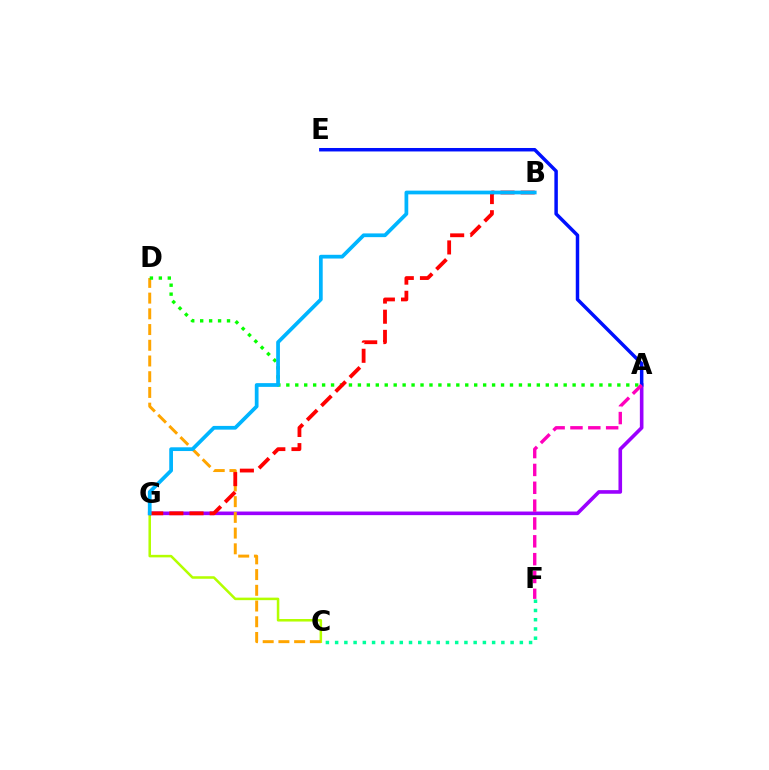{('C', 'F'): [{'color': '#00ff9d', 'line_style': 'dotted', 'thickness': 2.51}], ('C', 'G'): [{'color': '#b3ff00', 'line_style': 'solid', 'thickness': 1.82}], ('A', 'G'): [{'color': '#9b00ff', 'line_style': 'solid', 'thickness': 2.6}], ('C', 'D'): [{'color': '#ffa500', 'line_style': 'dashed', 'thickness': 2.14}], ('A', 'D'): [{'color': '#08ff00', 'line_style': 'dotted', 'thickness': 2.43}], ('B', 'G'): [{'color': '#ff0000', 'line_style': 'dashed', 'thickness': 2.74}, {'color': '#00b5ff', 'line_style': 'solid', 'thickness': 2.69}], ('A', 'E'): [{'color': '#0010ff', 'line_style': 'solid', 'thickness': 2.5}], ('A', 'F'): [{'color': '#ff00bd', 'line_style': 'dashed', 'thickness': 2.42}]}